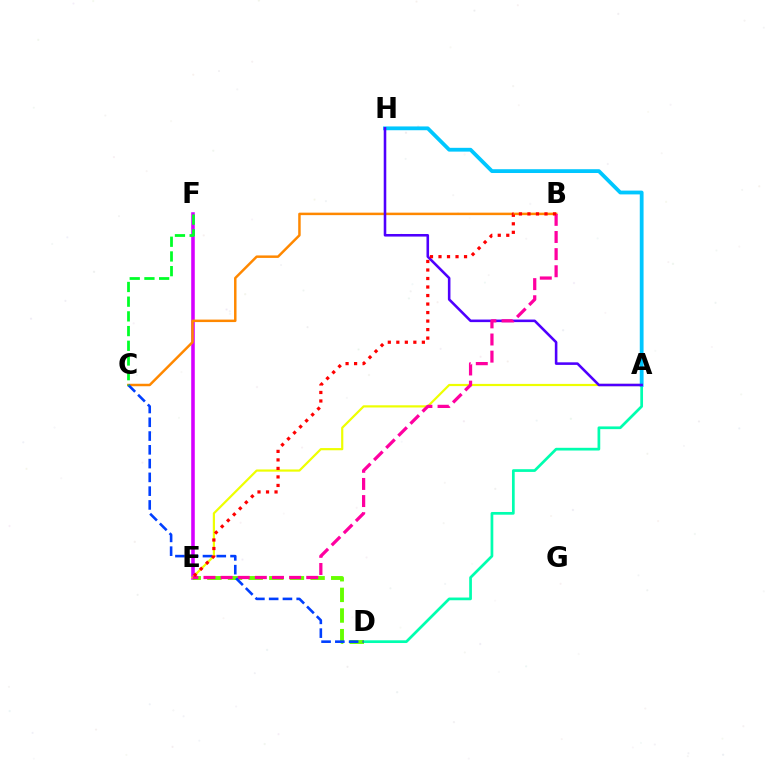{('E', 'F'): [{'color': '#d600ff', 'line_style': 'solid', 'thickness': 2.57}], ('A', 'E'): [{'color': '#eeff00', 'line_style': 'solid', 'thickness': 1.58}], ('A', 'D'): [{'color': '#00ffaf', 'line_style': 'solid', 'thickness': 1.96}], ('A', 'H'): [{'color': '#00c7ff', 'line_style': 'solid', 'thickness': 2.73}, {'color': '#4f00ff', 'line_style': 'solid', 'thickness': 1.85}], ('B', 'C'): [{'color': '#ff8800', 'line_style': 'solid', 'thickness': 1.79}], ('D', 'E'): [{'color': '#66ff00', 'line_style': 'dashed', 'thickness': 2.8}], ('B', 'E'): [{'color': '#ff00a0', 'line_style': 'dashed', 'thickness': 2.33}, {'color': '#ff0000', 'line_style': 'dotted', 'thickness': 2.31}], ('C', 'D'): [{'color': '#003fff', 'line_style': 'dashed', 'thickness': 1.87}], ('C', 'F'): [{'color': '#00ff27', 'line_style': 'dashed', 'thickness': 2.0}]}